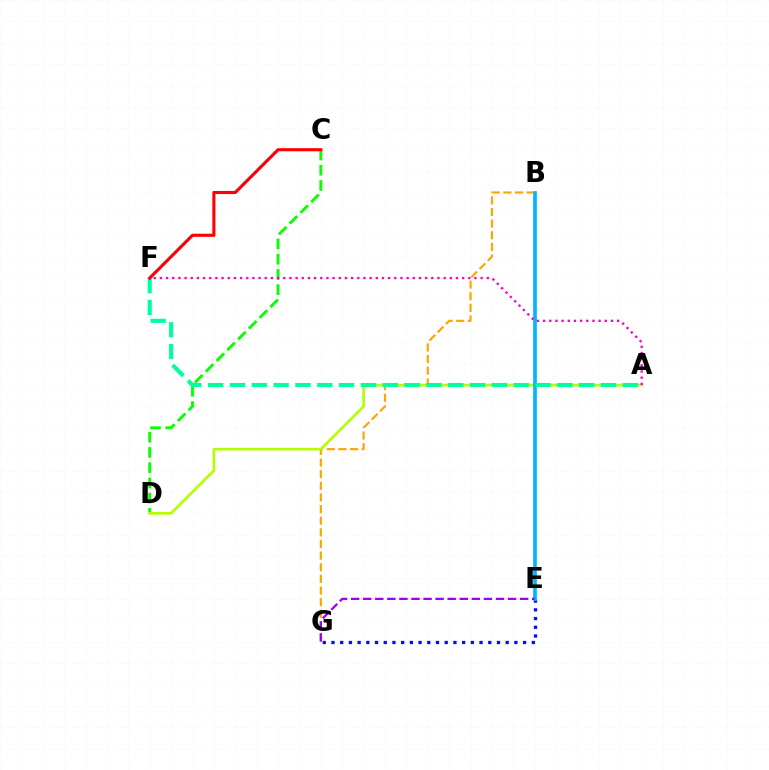{('C', 'D'): [{'color': '#08ff00', 'line_style': 'dashed', 'thickness': 2.07}], ('B', 'G'): [{'color': '#ffa500', 'line_style': 'dashed', 'thickness': 1.58}], ('E', 'G'): [{'color': '#0010ff', 'line_style': 'dotted', 'thickness': 2.37}, {'color': '#9b00ff', 'line_style': 'dashed', 'thickness': 1.64}], ('A', 'D'): [{'color': '#b3ff00', 'line_style': 'solid', 'thickness': 1.89}], ('B', 'E'): [{'color': '#00b5ff', 'line_style': 'solid', 'thickness': 2.63}], ('A', 'F'): [{'color': '#ff00bd', 'line_style': 'dotted', 'thickness': 1.68}, {'color': '#00ff9d', 'line_style': 'dashed', 'thickness': 2.96}], ('C', 'F'): [{'color': '#ff0000', 'line_style': 'solid', 'thickness': 2.24}]}